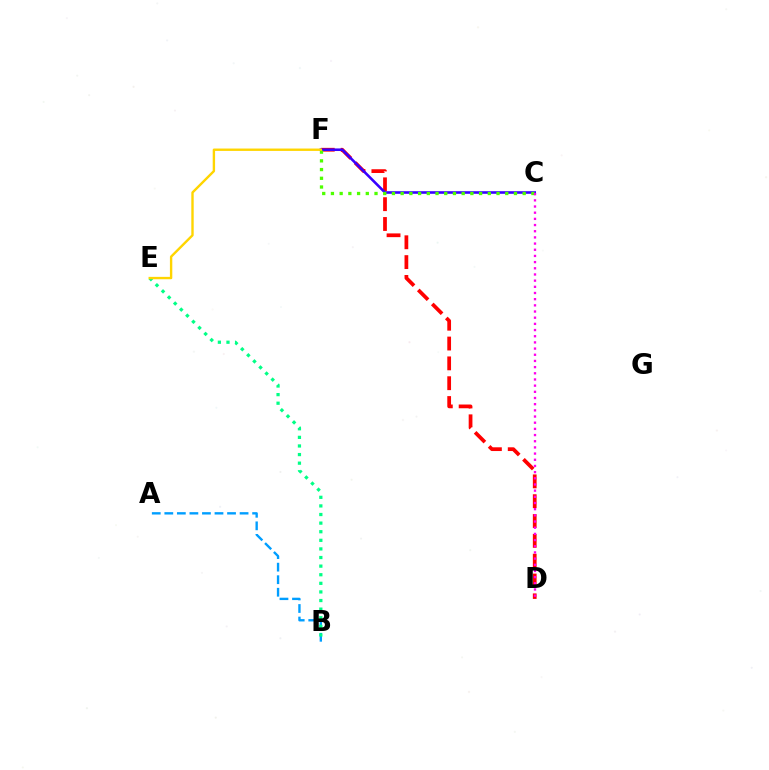{('D', 'F'): [{'color': '#ff0000', 'line_style': 'dashed', 'thickness': 2.69}], ('C', 'F'): [{'color': '#3700ff', 'line_style': 'solid', 'thickness': 1.86}, {'color': '#4fff00', 'line_style': 'dotted', 'thickness': 2.37}], ('A', 'B'): [{'color': '#009eff', 'line_style': 'dashed', 'thickness': 1.7}], ('B', 'E'): [{'color': '#00ff86', 'line_style': 'dotted', 'thickness': 2.34}], ('C', 'D'): [{'color': '#ff00ed', 'line_style': 'dotted', 'thickness': 1.68}], ('E', 'F'): [{'color': '#ffd500', 'line_style': 'solid', 'thickness': 1.72}]}